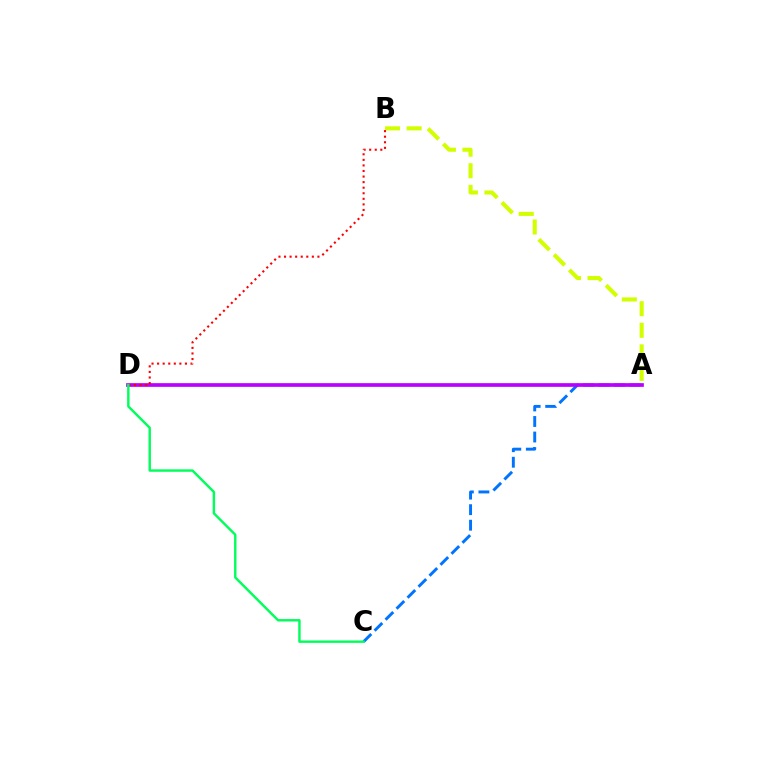{('A', 'B'): [{'color': '#d1ff00', 'line_style': 'dashed', 'thickness': 2.93}], ('A', 'C'): [{'color': '#0074ff', 'line_style': 'dashed', 'thickness': 2.11}], ('A', 'D'): [{'color': '#b900ff', 'line_style': 'solid', 'thickness': 2.66}], ('B', 'D'): [{'color': '#ff0000', 'line_style': 'dotted', 'thickness': 1.51}], ('C', 'D'): [{'color': '#00ff5c', 'line_style': 'solid', 'thickness': 1.75}]}